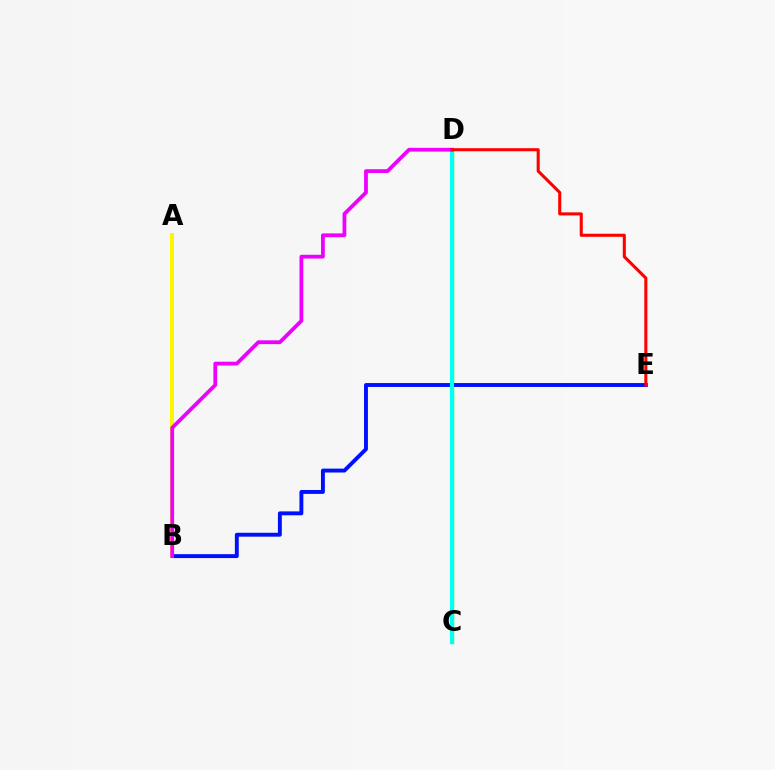{('C', 'D'): [{'color': '#08ff00', 'line_style': 'solid', 'thickness': 2.4}, {'color': '#00fff6', 'line_style': 'solid', 'thickness': 2.95}], ('B', 'E'): [{'color': '#0010ff', 'line_style': 'solid', 'thickness': 2.81}], ('A', 'B'): [{'color': '#fcf500', 'line_style': 'solid', 'thickness': 2.88}], ('B', 'D'): [{'color': '#ee00ff', 'line_style': 'solid', 'thickness': 2.72}], ('D', 'E'): [{'color': '#ff0000', 'line_style': 'solid', 'thickness': 2.2}]}